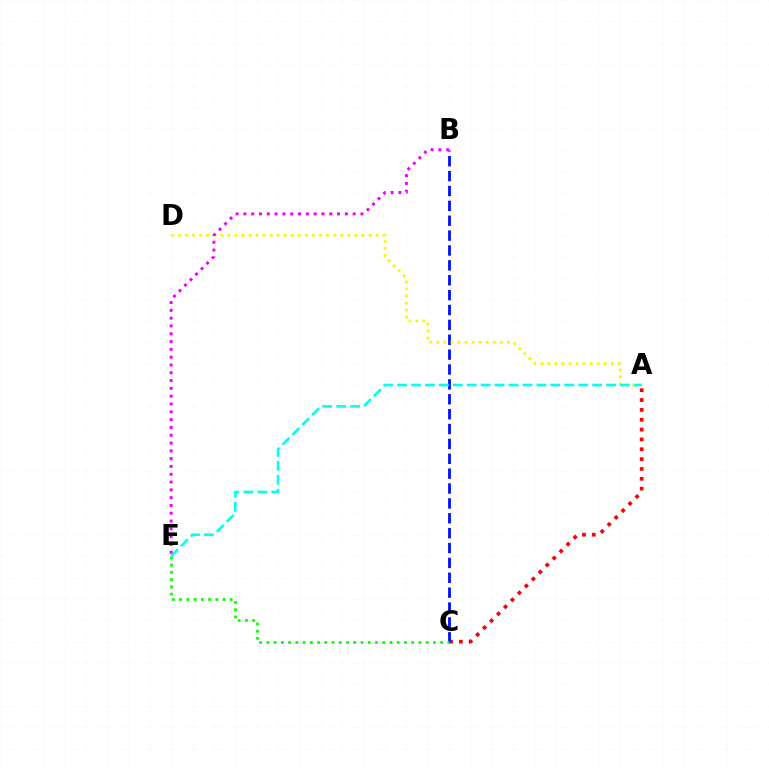{('A', 'C'): [{'color': '#ff0000', 'line_style': 'dotted', 'thickness': 2.67}], ('B', 'C'): [{'color': '#0010ff', 'line_style': 'dashed', 'thickness': 2.02}], ('C', 'E'): [{'color': '#08ff00', 'line_style': 'dotted', 'thickness': 1.97}], ('A', 'D'): [{'color': '#fcf500', 'line_style': 'dotted', 'thickness': 1.92}], ('A', 'E'): [{'color': '#00fff6', 'line_style': 'dashed', 'thickness': 1.89}], ('B', 'E'): [{'color': '#ee00ff', 'line_style': 'dotted', 'thickness': 2.12}]}